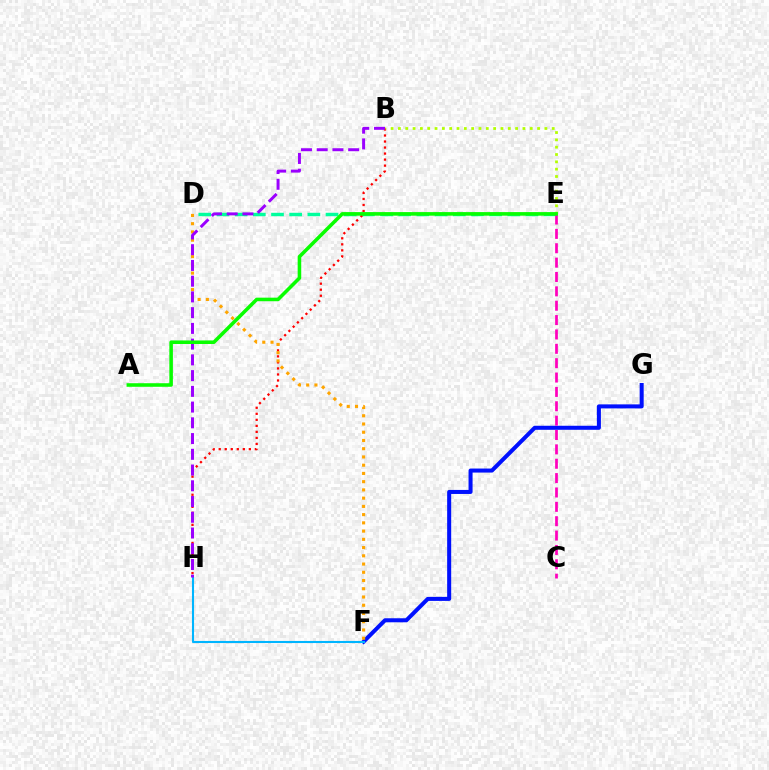{('F', 'G'): [{'color': '#0010ff', 'line_style': 'solid', 'thickness': 2.9}], ('D', 'E'): [{'color': '#00ff9d', 'line_style': 'dashed', 'thickness': 2.47}], ('B', 'H'): [{'color': '#ff0000', 'line_style': 'dotted', 'thickness': 1.64}, {'color': '#9b00ff', 'line_style': 'dashed', 'thickness': 2.14}], ('C', 'E'): [{'color': '#ff00bd', 'line_style': 'dashed', 'thickness': 1.95}], ('F', 'H'): [{'color': '#00b5ff', 'line_style': 'solid', 'thickness': 1.5}], ('D', 'F'): [{'color': '#ffa500', 'line_style': 'dotted', 'thickness': 2.24}], ('B', 'E'): [{'color': '#b3ff00', 'line_style': 'dotted', 'thickness': 1.99}], ('A', 'E'): [{'color': '#08ff00', 'line_style': 'solid', 'thickness': 2.57}]}